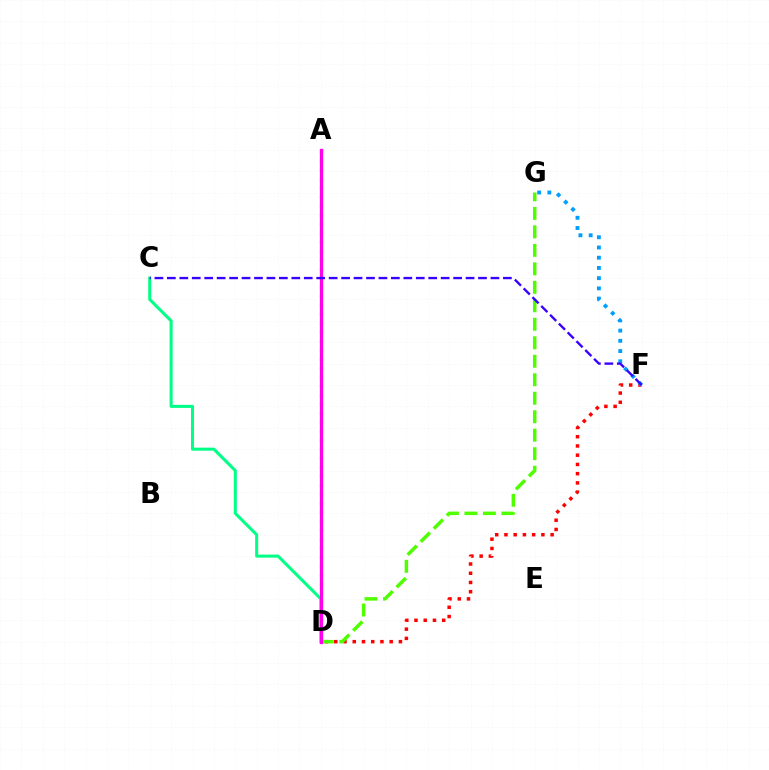{('A', 'D'): [{'color': '#ffd500', 'line_style': 'dotted', 'thickness': 2.45}, {'color': '#ff00ed', 'line_style': 'solid', 'thickness': 2.36}], ('D', 'F'): [{'color': '#ff0000', 'line_style': 'dotted', 'thickness': 2.51}], ('C', 'D'): [{'color': '#00ff86', 'line_style': 'solid', 'thickness': 2.19}], ('D', 'G'): [{'color': '#4fff00', 'line_style': 'dashed', 'thickness': 2.51}], ('F', 'G'): [{'color': '#009eff', 'line_style': 'dotted', 'thickness': 2.78}], ('C', 'F'): [{'color': '#3700ff', 'line_style': 'dashed', 'thickness': 1.69}]}